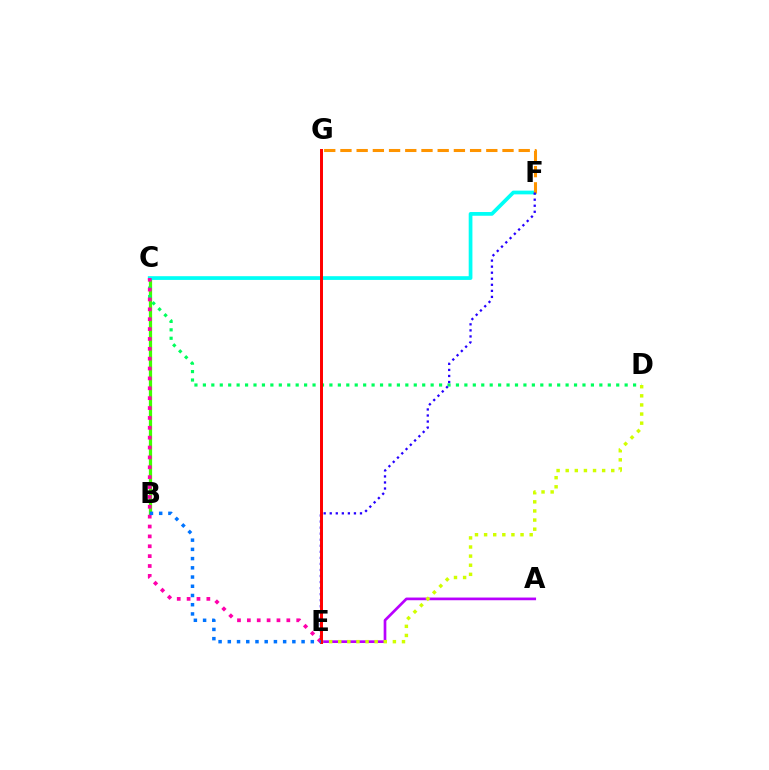{('B', 'C'): [{'color': '#3dff00', 'line_style': 'solid', 'thickness': 2.33}], ('C', 'F'): [{'color': '#00fff6', 'line_style': 'solid', 'thickness': 2.68}], ('C', 'D'): [{'color': '#00ff5c', 'line_style': 'dotted', 'thickness': 2.29}], ('F', 'G'): [{'color': '#ff9400', 'line_style': 'dashed', 'thickness': 2.2}], ('C', 'E'): [{'color': '#ff00ac', 'line_style': 'dotted', 'thickness': 2.68}], ('A', 'E'): [{'color': '#b900ff', 'line_style': 'solid', 'thickness': 1.94}], ('D', 'E'): [{'color': '#d1ff00', 'line_style': 'dotted', 'thickness': 2.48}], ('E', 'F'): [{'color': '#2500ff', 'line_style': 'dotted', 'thickness': 1.64}], ('E', 'G'): [{'color': '#ff0000', 'line_style': 'solid', 'thickness': 2.14}], ('B', 'E'): [{'color': '#0074ff', 'line_style': 'dotted', 'thickness': 2.51}]}